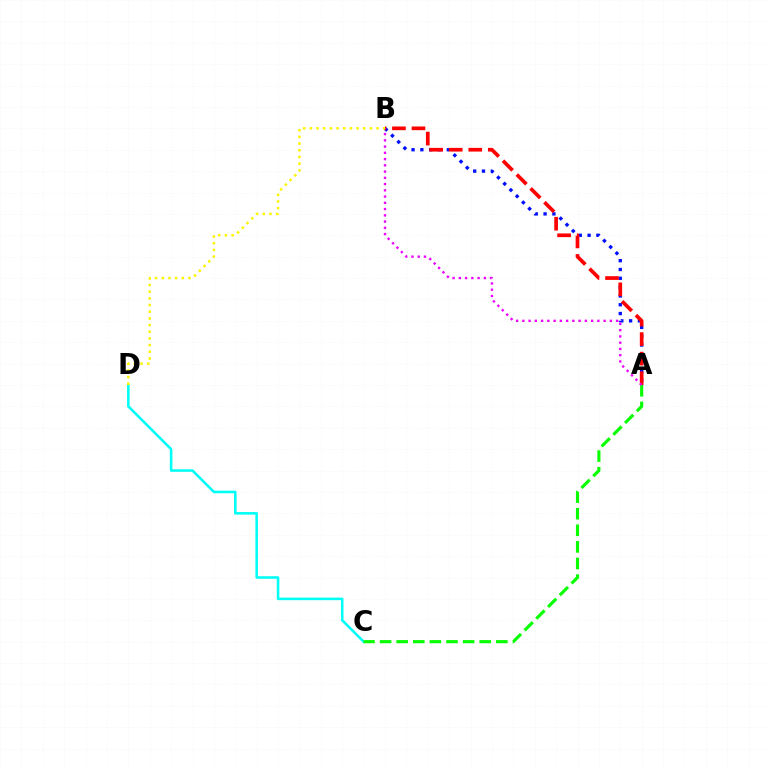{('C', 'D'): [{'color': '#00fff6', 'line_style': 'solid', 'thickness': 1.84}], ('A', 'C'): [{'color': '#08ff00', 'line_style': 'dashed', 'thickness': 2.26}], ('A', 'B'): [{'color': '#0010ff', 'line_style': 'dotted', 'thickness': 2.39}, {'color': '#ff0000', 'line_style': 'dashed', 'thickness': 2.65}, {'color': '#ee00ff', 'line_style': 'dotted', 'thickness': 1.7}], ('B', 'D'): [{'color': '#fcf500', 'line_style': 'dotted', 'thickness': 1.81}]}